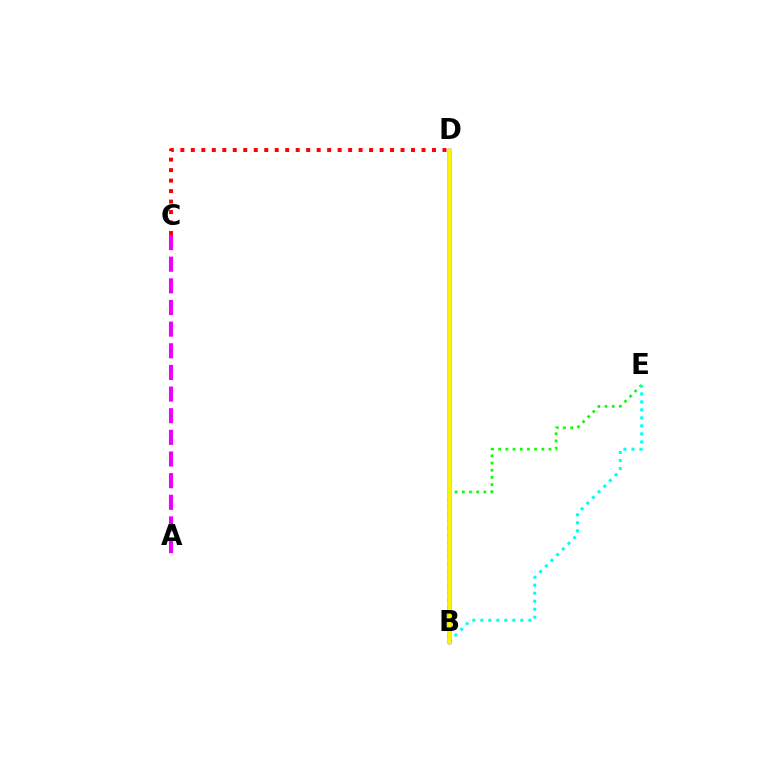{('B', 'E'): [{'color': '#08ff00', 'line_style': 'dotted', 'thickness': 1.95}, {'color': '#00fff6', 'line_style': 'dotted', 'thickness': 2.17}], ('B', 'D'): [{'color': '#0010ff', 'line_style': 'solid', 'thickness': 2.48}, {'color': '#fcf500', 'line_style': 'solid', 'thickness': 2.45}], ('A', 'C'): [{'color': '#ee00ff', 'line_style': 'dashed', 'thickness': 2.94}], ('C', 'D'): [{'color': '#ff0000', 'line_style': 'dotted', 'thickness': 2.85}]}